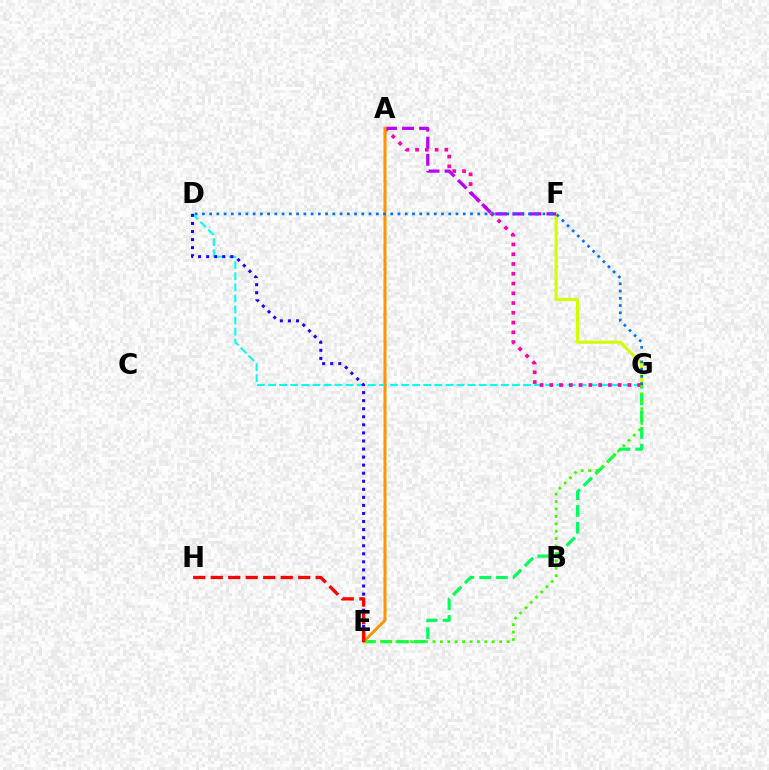{('D', 'G'): [{'color': '#00fff6', 'line_style': 'dashed', 'thickness': 1.51}, {'color': '#0074ff', 'line_style': 'dotted', 'thickness': 1.97}], ('F', 'G'): [{'color': '#d1ff00', 'line_style': 'solid', 'thickness': 2.21}], ('E', 'G'): [{'color': '#00ff5c', 'line_style': 'dashed', 'thickness': 2.27}, {'color': '#3dff00', 'line_style': 'dotted', 'thickness': 2.01}], ('A', 'G'): [{'color': '#ff00ac', 'line_style': 'dotted', 'thickness': 2.65}], ('A', 'F'): [{'color': '#b900ff', 'line_style': 'dashed', 'thickness': 2.32}], ('A', 'E'): [{'color': '#ff9400', 'line_style': 'solid', 'thickness': 2.16}], ('D', 'E'): [{'color': '#2500ff', 'line_style': 'dotted', 'thickness': 2.19}], ('E', 'H'): [{'color': '#ff0000', 'line_style': 'dashed', 'thickness': 2.38}]}